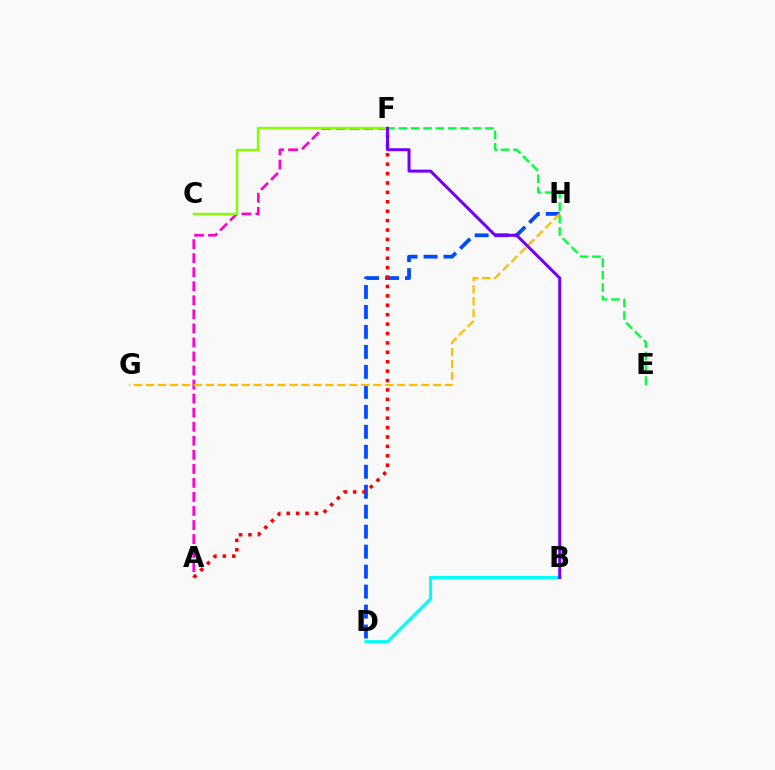{('A', 'F'): [{'color': '#ff00cf', 'line_style': 'dashed', 'thickness': 1.91}, {'color': '#ff0000', 'line_style': 'dotted', 'thickness': 2.56}], ('E', 'F'): [{'color': '#00ff39', 'line_style': 'dashed', 'thickness': 1.68}], ('D', 'H'): [{'color': '#004bff', 'line_style': 'dashed', 'thickness': 2.71}], ('G', 'H'): [{'color': '#ffbd00', 'line_style': 'dashed', 'thickness': 1.63}], ('B', 'D'): [{'color': '#00fff6', 'line_style': 'solid', 'thickness': 2.23}], ('C', 'F'): [{'color': '#84ff00', 'line_style': 'solid', 'thickness': 1.73}], ('B', 'F'): [{'color': '#7200ff', 'line_style': 'solid', 'thickness': 2.16}]}